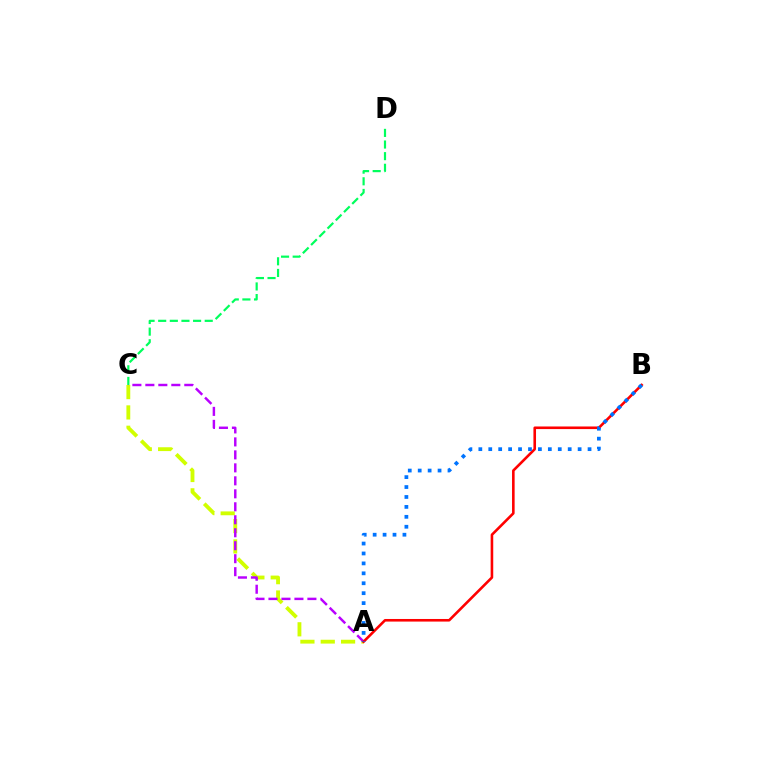{('A', 'C'): [{'color': '#d1ff00', 'line_style': 'dashed', 'thickness': 2.76}, {'color': '#b900ff', 'line_style': 'dashed', 'thickness': 1.76}], ('C', 'D'): [{'color': '#00ff5c', 'line_style': 'dashed', 'thickness': 1.58}], ('A', 'B'): [{'color': '#ff0000', 'line_style': 'solid', 'thickness': 1.87}, {'color': '#0074ff', 'line_style': 'dotted', 'thickness': 2.7}]}